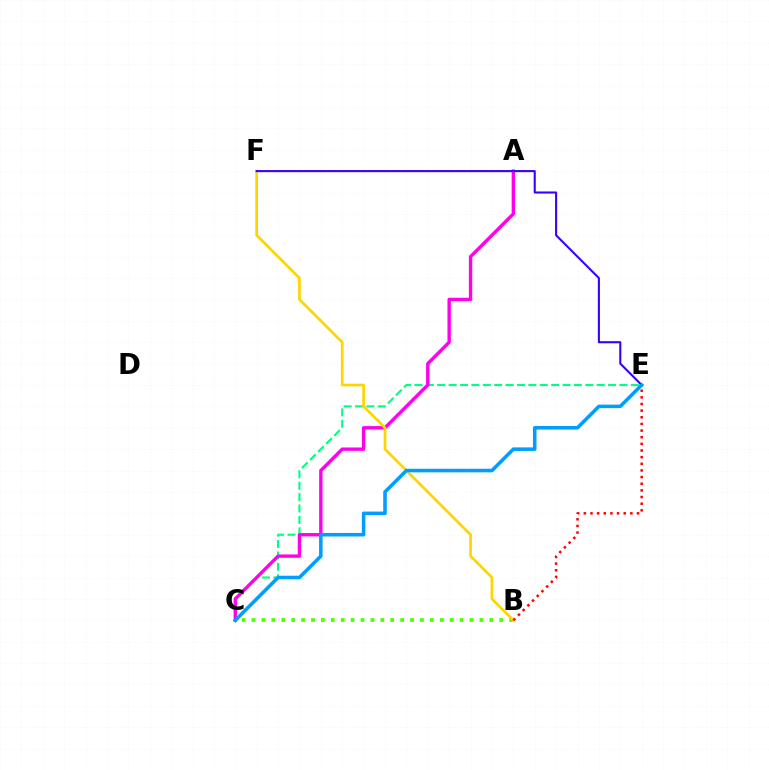{('C', 'E'): [{'color': '#00ff86', 'line_style': 'dashed', 'thickness': 1.55}, {'color': '#009eff', 'line_style': 'solid', 'thickness': 2.56}], ('A', 'C'): [{'color': '#ff00ed', 'line_style': 'solid', 'thickness': 2.42}], ('B', 'C'): [{'color': '#4fff00', 'line_style': 'dotted', 'thickness': 2.69}], ('B', 'F'): [{'color': '#ffd500', 'line_style': 'solid', 'thickness': 1.95}], ('E', 'F'): [{'color': '#3700ff', 'line_style': 'solid', 'thickness': 1.5}], ('B', 'E'): [{'color': '#ff0000', 'line_style': 'dotted', 'thickness': 1.81}]}